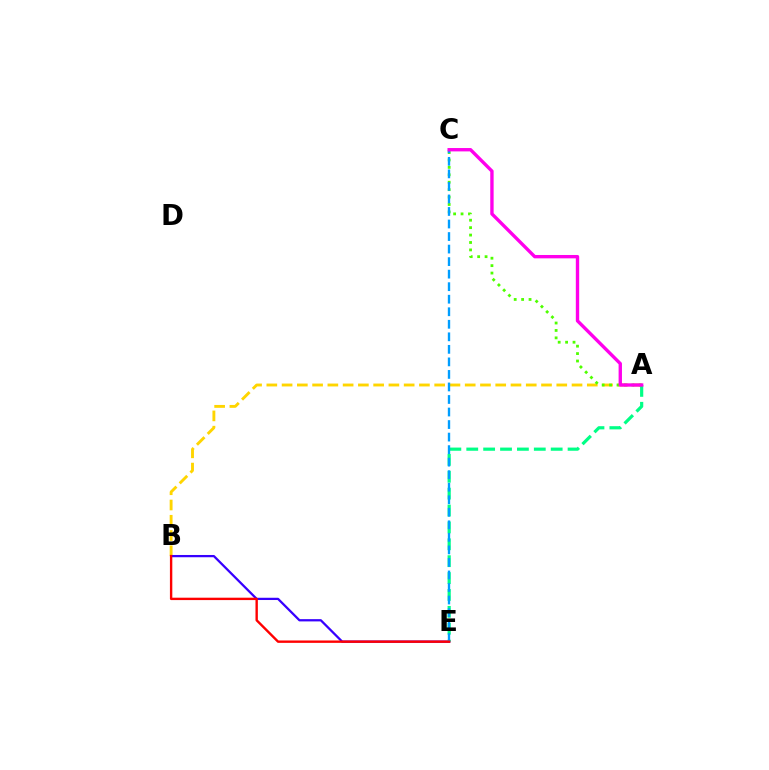{('A', 'B'): [{'color': '#ffd500', 'line_style': 'dashed', 'thickness': 2.07}], ('B', 'E'): [{'color': '#3700ff', 'line_style': 'solid', 'thickness': 1.63}, {'color': '#ff0000', 'line_style': 'solid', 'thickness': 1.72}], ('A', 'E'): [{'color': '#00ff86', 'line_style': 'dashed', 'thickness': 2.29}], ('A', 'C'): [{'color': '#4fff00', 'line_style': 'dotted', 'thickness': 2.02}, {'color': '#ff00ed', 'line_style': 'solid', 'thickness': 2.42}], ('C', 'E'): [{'color': '#009eff', 'line_style': 'dashed', 'thickness': 1.7}]}